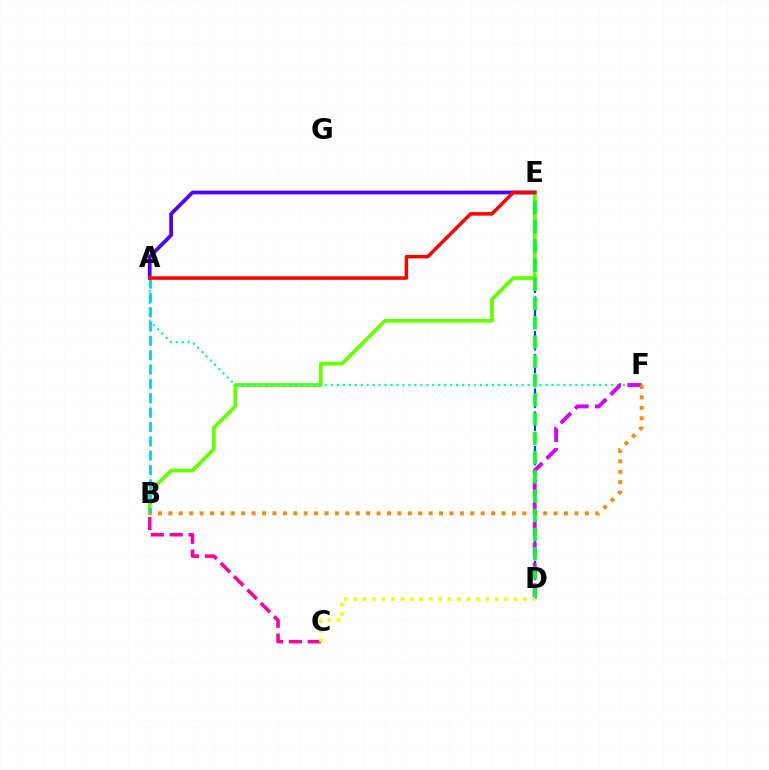{('D', 'E'): [{'color': '#003fff', 'line_style': 'dashed', 'thickness': 1.56}, {'color': '#00ff27', 'line_style': 'dashed', 'thickness': 2.61}], ('A', 'E'): [{'color': '#4f00ff', 'line_style': 'solid', 'thickness': 2.69}, {'color': '#ff0000', 'line_style': 'solid', 'thickness': 2.52}], ('B', 'E'): [{'color': '#66ff00', 'line_style': 'solid', 'thickness': 2.71}], ('A', 'F'): [{'color': '#00ffaf', 'line_style': 'dotted', 'thickness': 1.62}], ('A', 'B'): [{'color': '#00c7ff', 'line_style': 'dashed', 'thickness': 1.95}], ('D', 'F'): [{'color': '#d600ff', 'line_style': 'dashed', 'thickness': 2.8}], ('B', 'F'): [{'color': '#ff8800', 'line_style': 'dotted', 'thickness': 2.83}], ('B', 'C'): [{'color': '#ff00a0', 'line_style': 'dashed', 'thickness': 2.56}], ('C', 'D'): [{'color': '#eeff00', 'line_style': 'dotted', 'thickness': 2.56}]}